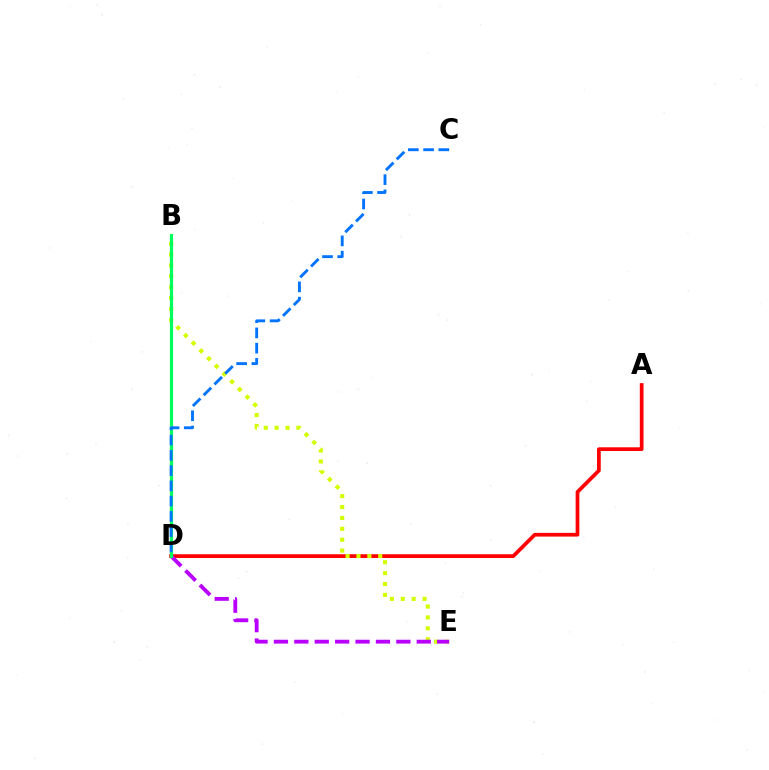{('A', 'D'): [{'color': '#ff0000', 'line_style': 'solid', 'thickness': 2.68}], ('B', 'E'): [{'color': '#d1ff00', 'line_style': 'dotted', 'thickness': 2.96}], ('D', 'E'): [{'color': '#b900ff', 'line_style': 'dashed', 'thickness': 2.77}], ('B', 'D'): [{'color': '#00ff5c', 'line_style': 'solid', 'thickness': 2.29}], ('C', 'D'): [{'color': '#0074ff', 'line_style': 'dashed', 'thickness': 2.07}]}